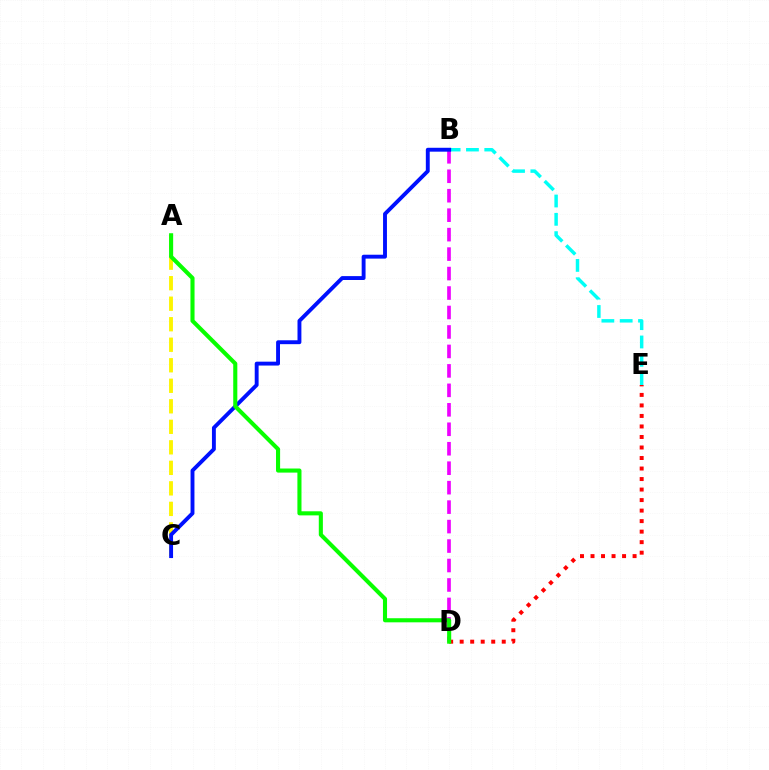{('A', 'C'): [{'color': '#fcf500', 'line_style': 'dashed', 'thickness': 2.79}], ('B', 'E'): [{'color': '#00fff6', 'line_style': 'dashed', 'thickness': 2.49}], ('B', 'D'): [{'color': '#ee00ff', 'line_style': 'dashed', 'thickness': 2.64}], ('D', 'E'): [{'color': '#ff0000', 'line_style': 'dotted', 'thickness': 2.86}], ('B', 'C'): [{'color': '#0010ff', 'line_style': 'solid', 'thickness': 2.8}], ('A', 'D'): [{'color': '#08ff00', 'line_style': 'solid', 'thickness': 2.94}]}